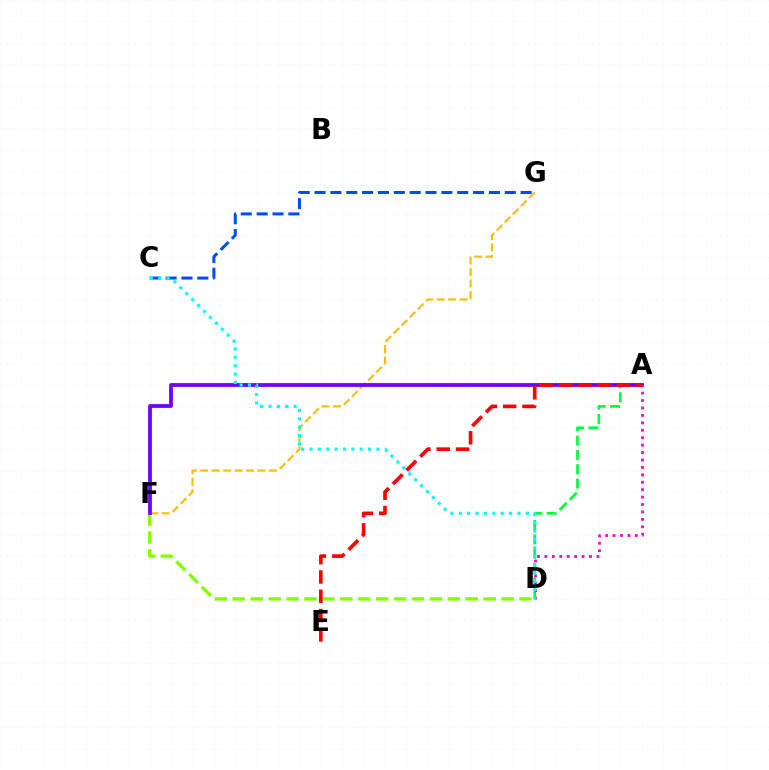{('A', 'D'): [{'color': '#00ff39', 'line_style': 'dashed', 'thickness': 1.95}, {'color': '#ff00cf', 'line_style': 'dotted', 'thickness': 2.02}], ('C', 'G'): [{'color': '#004bff', 'line_style': 'dashed', 'thickness': 2.15}], ('F', 'G'): [{'color': '#ffbd00', 'line_style': 'dashed', 'thickness': 1.56}], ('D', 'F'): [{'color': '#84ff00', 'line_style': 'dashed', 'thickness': 2.43}], ('A', 'F'): [{'color': '#7200ff', 'line_style': 'solid', 'thickness': 2.72}], ('C', 'D'): [{'color': '#00fff6', 'line_style': 'dotted', 'thickness': 2.28}], ('A', 'E'): [{'color': '#ff0000', 'line_style': 'dashed', 'thickness': 2.63}]}